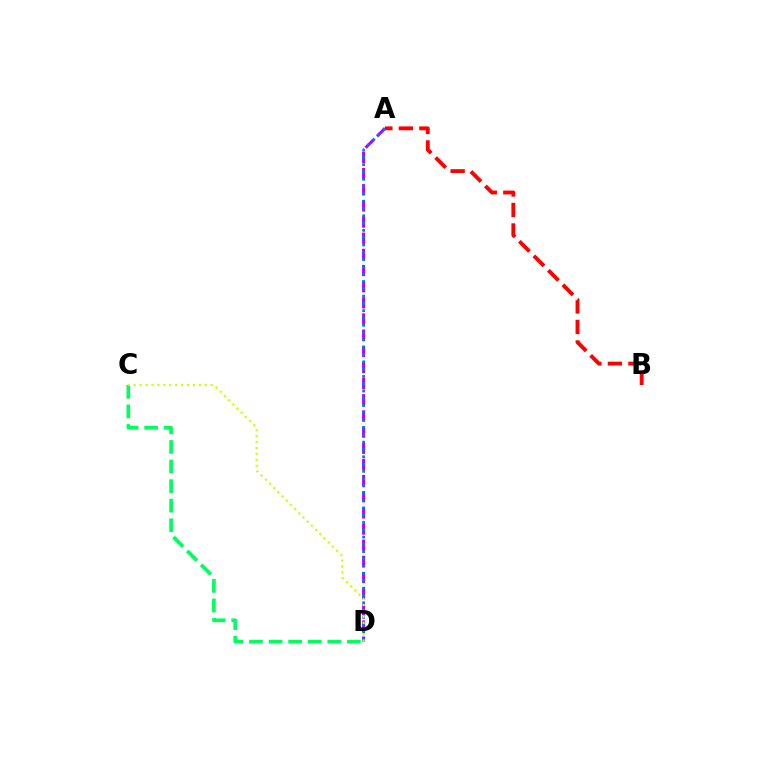{('A', 'D'): [{'color': '#b900ff', 'line_style': 'dashed', 'thickness': 2.2}, {'color': '#0074ff', 'line_style': 'dotted', 'thickness': 1.98}], ('C', 'D'): [{'color': '#00ff5c', 'line_style': 'dashed', 'thickness': 2.66}, {'color': '#d1ff00', 'line_style': 'dotted', 'thickness': 1.61}], ('A', 'B'): [{'color': '#ff0000', 'line_style': 'dashed', 'thickness': 2.79}]}